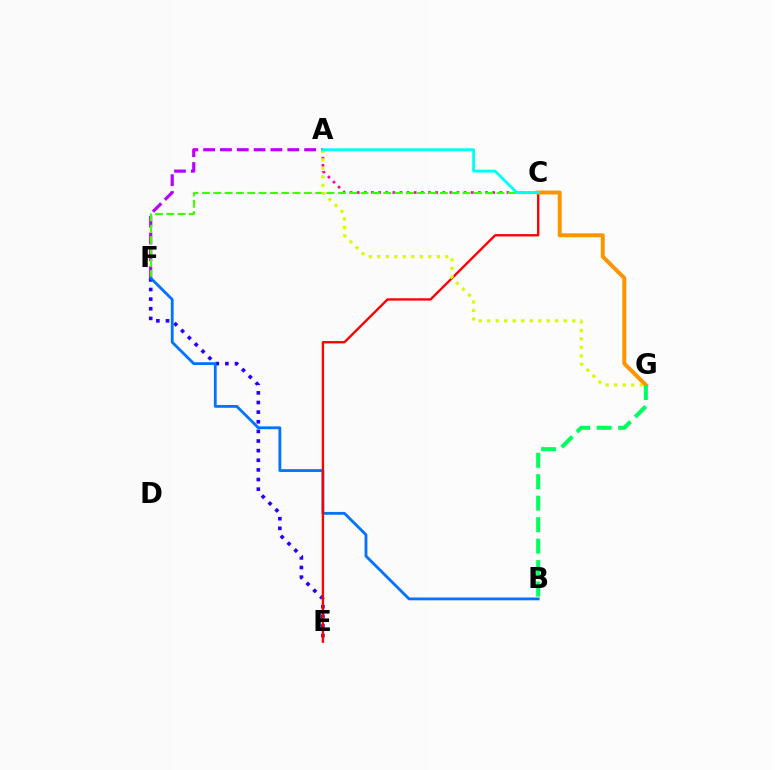{('A', 'F'): [{'color': '#b900ff', 'line_style': 'dashed', 'thickness': 2.29}], ('A', 'C'): [{'color': '#ff00ac', 'line_style': 'dotted', 'thickness': 1.94}, {'color': '#00fff6', 'line_style': 'solid', 'thickness': 2.07}], ('C', 'F'): [{'color': '#3dff00', 'line_style': 'dashed', 'thickness': 1.54}], ('E', 'F'): [{'color': '#2500ff', 'line_style': 'dotted', 'thickness': 2.62}], ('B', 'F'): [{'color': '#0074ff', 'line_style': 'solid', 'thickness': 2.03}], ('C', 'E'): [{'color': '#ff0000', 'line_style': 'solid', 'thickness': 1.69}], ('A', 'G'): [{'color': '#d1ff00', 'line_style': 'dotted', 'thickness': 2.31}], ('C', 'G'): [{'color': '#ff9400', 'line_style': 'solid', 'thickness': 2.85}], ('B', 'G'): [{'color': '#00ff5c', 'line_style': 'dashed', 'thickness': 2.92}]}